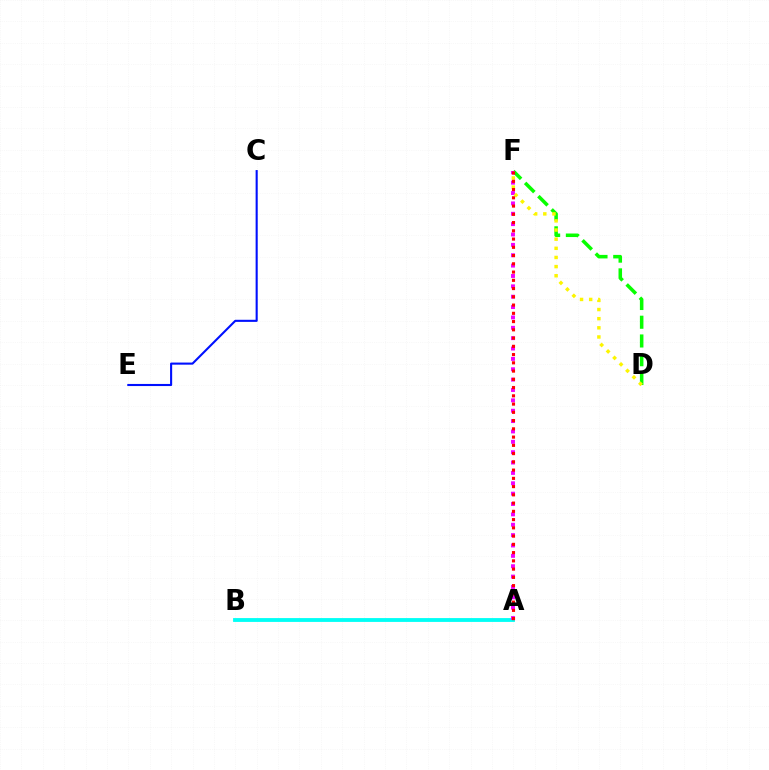{('A', 'B'): [{'color': '#00fff6', 'line_style': 'solid', 'thickness': 2.76}], ('D', 'F'): [{'color': '#08ff00', 'line_style': 'dashed', 'thickness': 2.55}, {'color': '#fcf500', 'line_style': 'dotted', 'thickness': 2.49}], ('A', 'F'): [{'color': '#ee00ff', 'line_style': 'dotted', 'thickness': 2.82}, {'color': '#ff0000', 'line_style': 'dotted', 'thickness': 2.24}], ('C', 'E'): [{'color': '#0010ff', 'line_style': 'solid', 'thickness': 1.51}]}